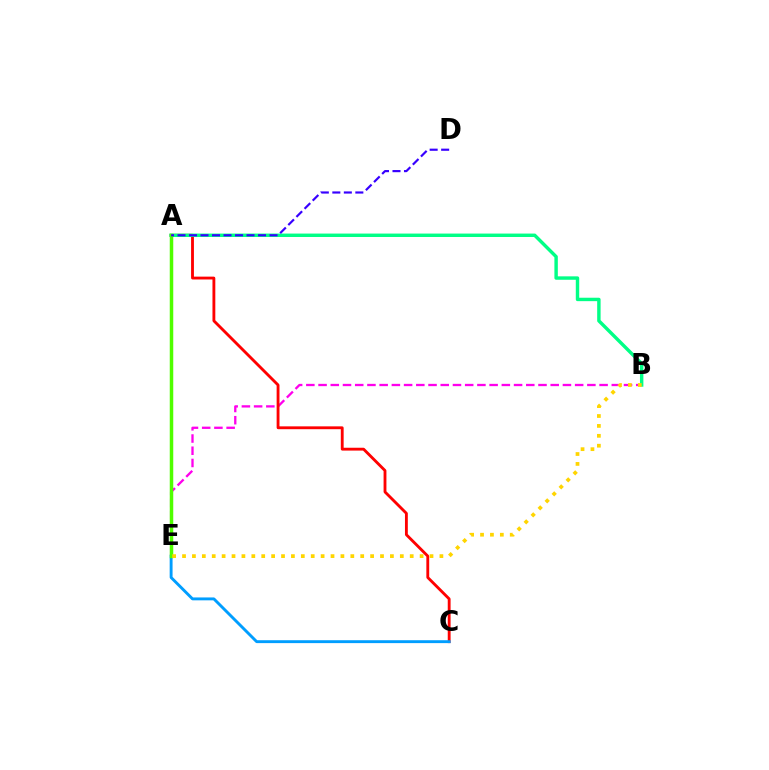{('B', 'E'): [{'color': '#ff00ed', 'line_style': 'dashed', 'thickness': 1.66}, {'color': '#ffd500', 'line_style': 'dotted', 'thickness': 2.69}], ('A', 'C'): [{'color': '#ff0000', 'line_style': 'solid', 'thickness': 2.05}], ('A', 'B'): [{'color': '#00ff86', 'line_style': 'solid', 'thickness': 2.46}], ('C', 'E'): [{'color': '#009eff', 'line_style': 'solid', 'thickness': 2.08}], ('A', 'E'): [{'color': '#4fff00', 'line_style': 'solid', 'thickness': 2.52}], ('A', 'D'): [{'color': '#3700ff', 'line_style': 'dashed', 'thickness': 1.56}]}